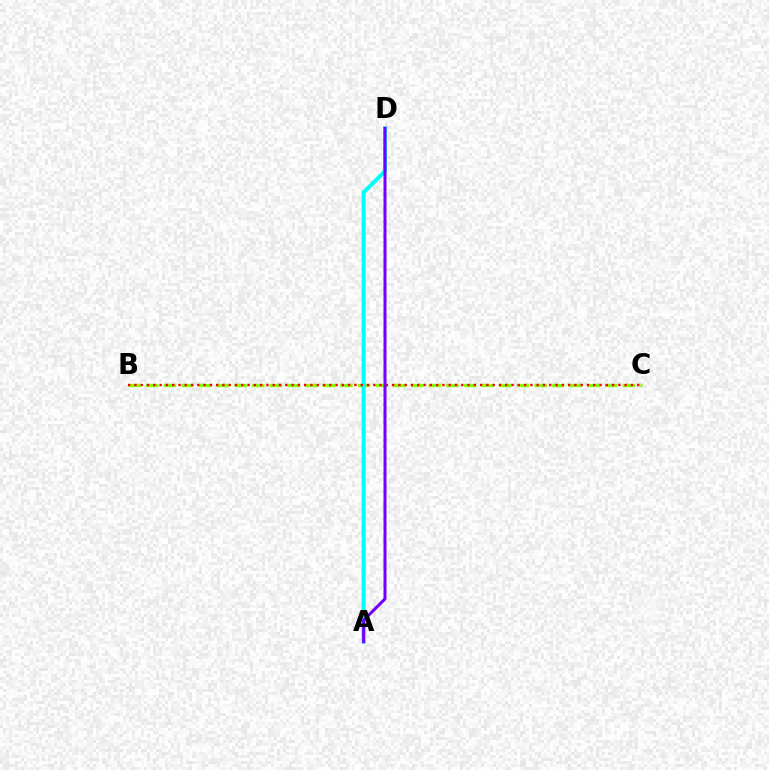{('B', 'C'): [{'color': '#84ff00', 'line_style': 'dashed', 'thickness': 2.4}, {'color': '#ff0000', 'line_style': 'dotted', 'thickness': 1.71}], ('A', 'D'): [{'color': '#00fff6', 'line_style': 'solid', 'thickness': 2.89}, {'color': '#7200ff', 'line_style': 'solid', 'thickness': 2.16}]}